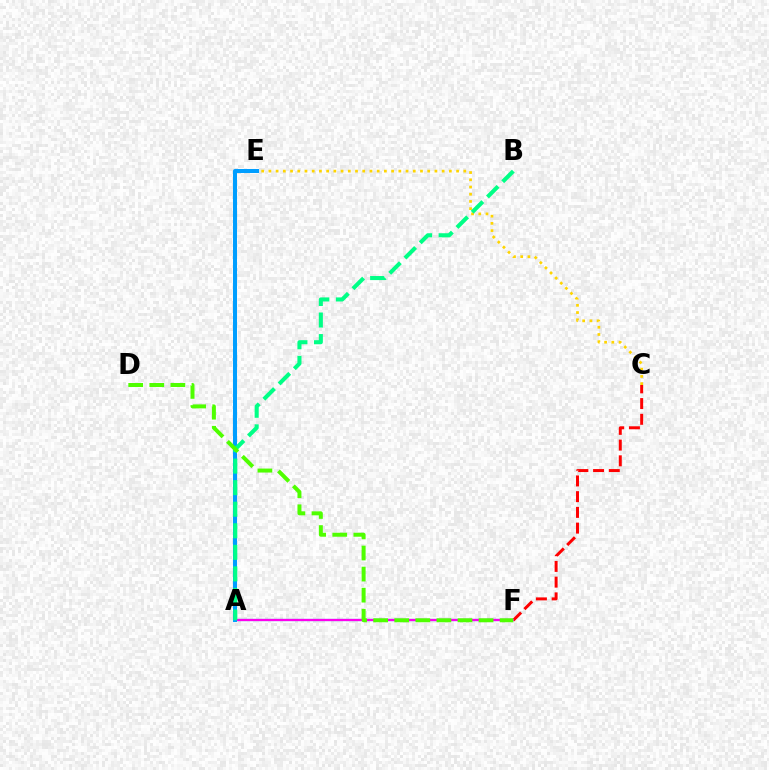{('A', 'F'): [{'color': '#3700ff', 'line_style': 'solid', 'thickness': 1.59}, {'color': '#ff00ed', 'line_style': 'solid', 'thickness': 1.51}], ('C', 'E'): [{'color': '#ffd500', 'line_style': 'dotted', 'thickness': 1.96}], ('C', 'F'): [{'color': '#ff0000', 'line_style': 'dashed', 'thickness': 2.14}], ('A', 'E'): [{'color': '#009eff', 'line_style': 'solid', 'thickness': 2.9}], ('A', 'B'): [{'color': '#00ff86', 'line_style': 'dashed', 'thickness': 2.93}], ('D', 'F'): [{'color': '#4fff00', 'line_style': 'dashed', 'thickness': 2.86}]}